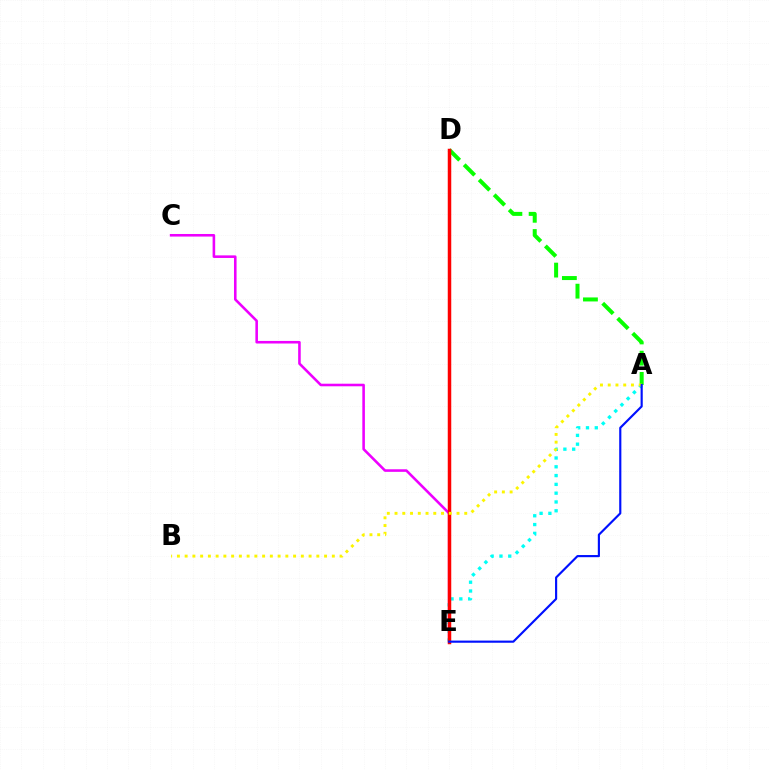{('C', 'E'): [{'color': '#ee00ff', 'line_style': 'solid', 'thickness': 1.86}], ('A', 'D'): [{'color': '#08ff00', 'line_style': 'dashed', 'thickness': 2.88}], ('A', 'E'): [{'color': '#00fff6', 'line_style': 'dotted', 'thickness': 2.39}, {'color': '#0010ff', 'line_style': 'solid', 'thickness': 1.55}], ('D', 'E'): [{'color': '#ff0000', 'line_style': 'solid', 'thickness': 2.52}], ('A', 'B'): [{'color': '#fcf500', 'line_style': 'dotted', 'thickness': 2.1}]}